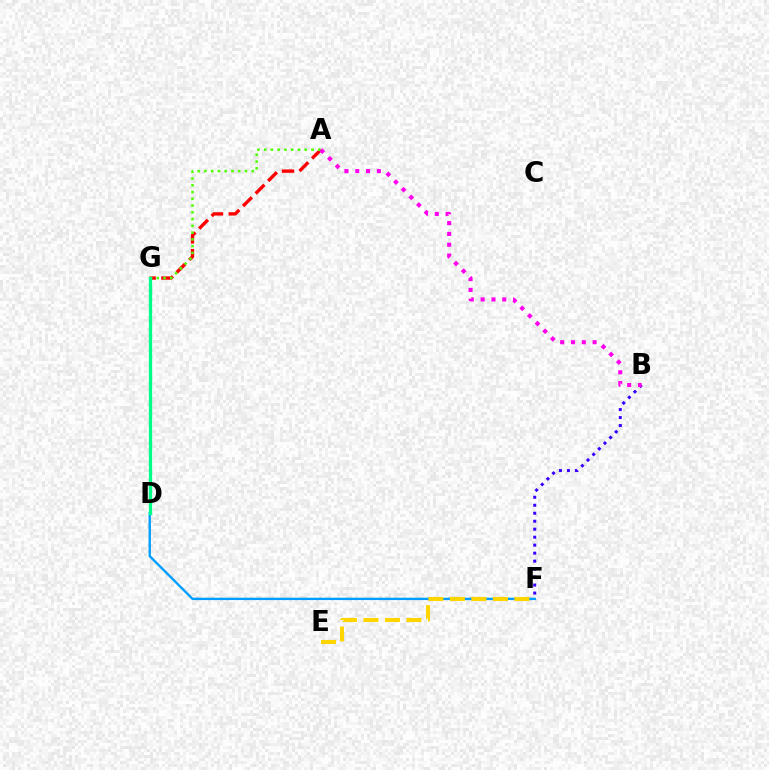{('A', 'G'): [{'color': '#ff0000', 'line_style': 'dashed', 'thickness': 2.41}, {'color': '#4fff00', 'line_style': 'dotted', 'thickness': 1.84}], ('D', 'F'): [{'color': '#009eff', 'line_style': 'solid', 'thickness': 1.71}], ('B', 'F'): [{'color': '#3700ff', 'line_style': 'dotted', 'thickness': 2.17}], ('E', 'F'): [{'color': '#ffd500', 'line_style': 'dashed', 'thickness': 2.92}], ('A', 'B'): [{'color': '#ff00ed', 'line_style': 'dotted', 'thickness': 2.94}], ('D', 'G'): [{'color': '#00ff86', 'line_style': 'solid', 'thickness': 2.36}]}